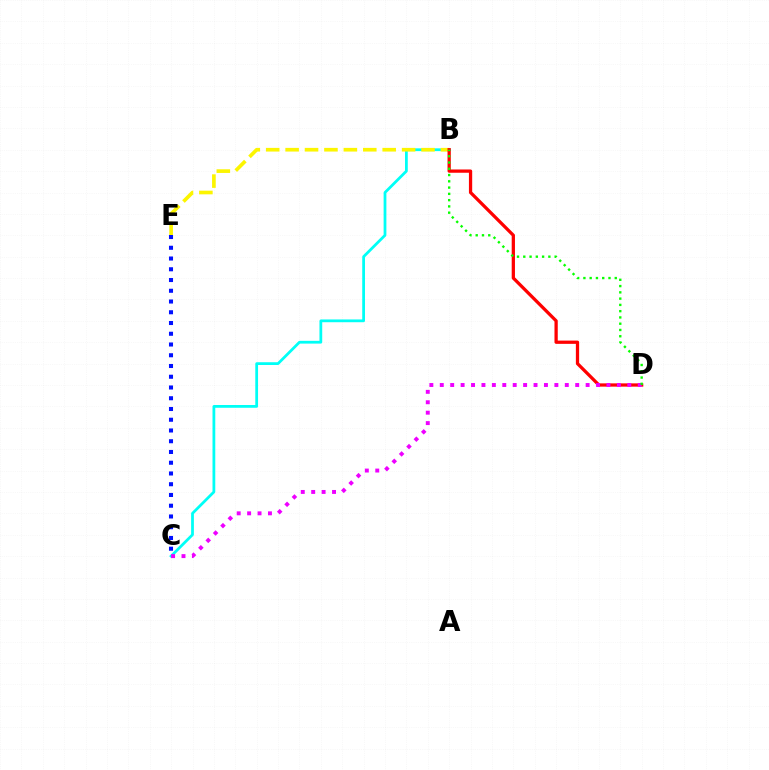{('B', 'C'): [{'color': '#00fff6', 'line_style': 'solid', 'thickness': 1.99}], ('B', 'E'): [{'color': '#fcf500', 'line_style': 'dashed', 'thickness': 2.64}], ('B', 'D'): [{'color': '#ff0000', 'line_style': 'solid', 'thickness': 2.35}, {'color': '#08ff00', 'line_style': 'dotted', 'thickness': 1.7}], ('C', 'D'): [{'color': '#ee00ff', 'line_style': 'dotted', 'thickness': 2.83}], ('C', 'E'): [{'color': '#0010ff', 'line_style': 'dotted', 'thickness': 2.92}]}